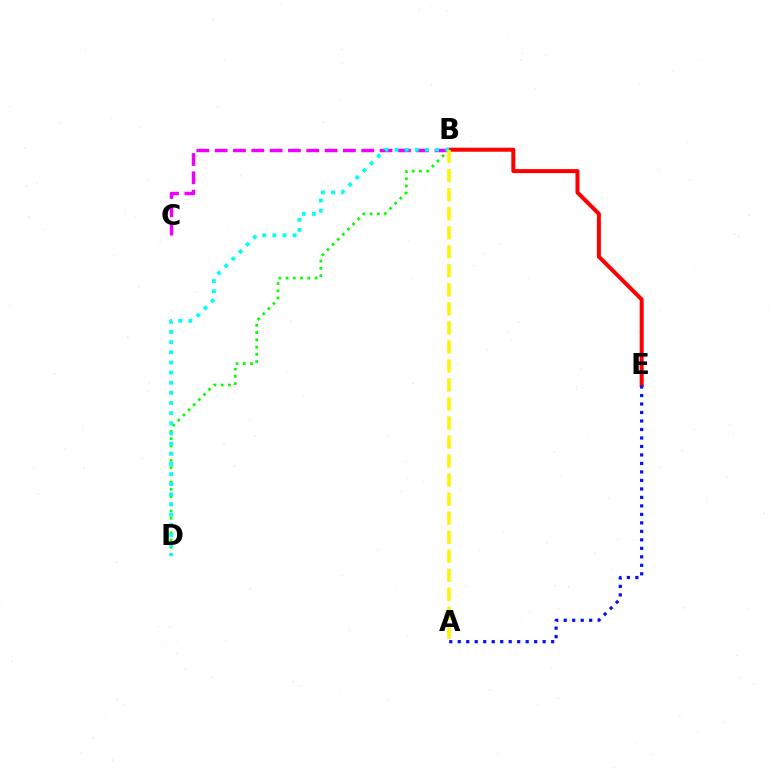{('B', 'C'): [{'color': '#ee00ff', 'line_style': 'dashed', 'thickness': 2.49}], ('B', 'E'): [{'color': '#ff0000', 'line_style': 'solid', 'thickness': 2.89}], ('B', 'D'): [{'color': '#08ff00', 'line_style': 'dotted', 'thickness': 1.97}, {'color': '#00fff6', 'line_style': 'dotted', 'thickness': 2.76}], ('A', 'B'): [{'color': '#fcf500', 'line_style': 'dashed', 'thickness': 2.58}], ('A', 'E'): [{'color': '#0010ff', 'line_style': 'dotted', 'thickness': 2.31}]}